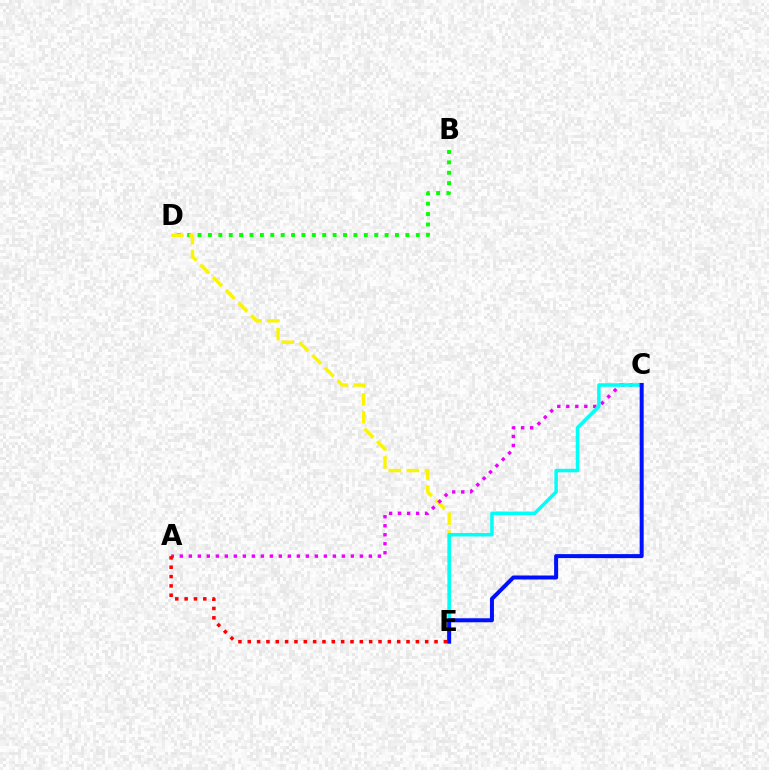{('B', 'D'): [{'color': '#08ff00', 'line_style': 'dotted', 'thickness': 2.82}], ('D', 'E'): [{'color': '#fcf500', 'line_style': 'dashed', 'thickness': 2.44}], ('A', 'C'): [{'color': '#ee00ff', 'line_style': 'dotted', 'thickness': 2.45}], ('C', 'E'): [{'color': '#00fff6', 'line_style': 'solid', 'thickness': 2.53}, {'color': '#0010ff', 'line_style': 'solid', 'thickness': 2.88}], ('A', 'E'): [{'color': '#ff0000', 'line_style': 'dotted', 'thickness': 2.54}]}